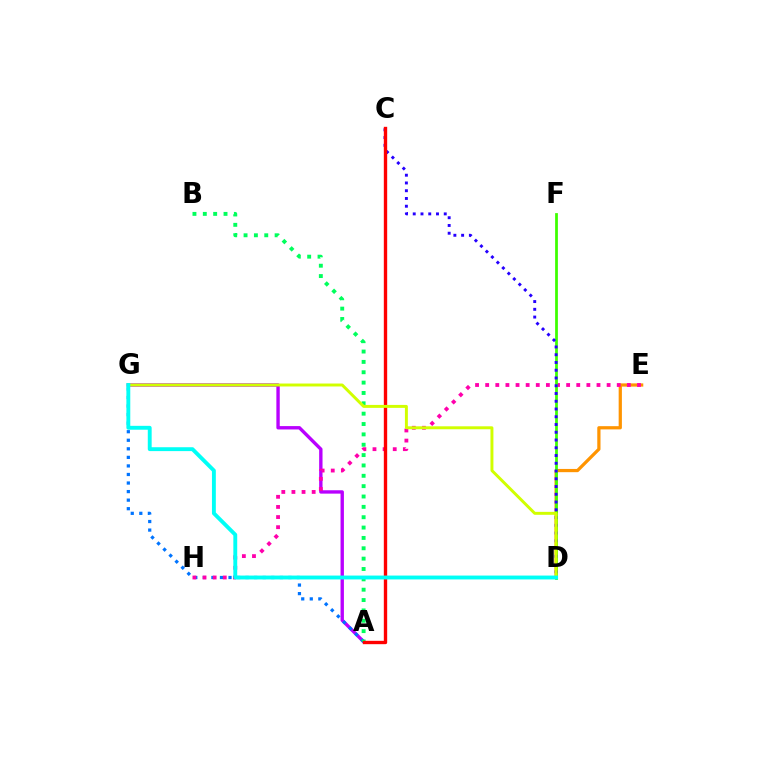{('A', 'G'): [{'color': '#b900ff', 'line_style': 'solid', 'thickness': 2.43}, {'color': '#0074ff', 'line_style': 'dotted', 'thickness': 2.32}], ('D', 'E'): [{'color': '#ff9400', 'line_style': 'solid', 'thickness': 2.33}], ('E', 'H'): [{'color': '#ff00ac', 'line_style': 'dotted', 'thickness': 2.75}], ('A', 'B'): [{'color': '#00ff5c', 'line_style': 'dotted', 'thickness': 2.81}], ('D', 'F'): [{'color': '#3dff00', 'line_style': 'solid', 'thickness': 1.98}], ('C', 'D'): [{'color': '#2500ff', 'line_style': 'dotted', 'thickness': 2.11}], ('A', 'C'): [{'color': '#ff0000', 'line_style': 'solid', 'thickness': 2.42}], ('D', 'G'): [{'color': '#d1ff00', 'line_style': 'solid', 'thickness': 2.12}, {'color': '#00fff6', 'line_style': 'solid', 'thickness': 2.79}]}